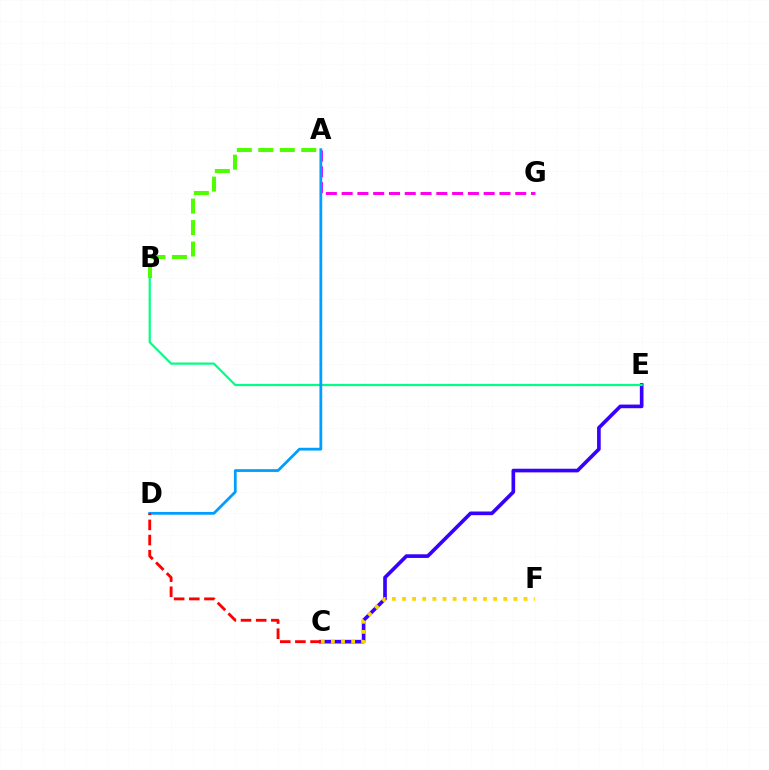{('A', 'G'): [{'color': '#ff00ed', 'line_style': 'dashed', 'thickness': 2.14}], ('A', 'B'): [{'color': '#4fff00', 'line_style': 'dashed', 'thickness': 2.92}], ('C', 'E'): [{'color': '#3700ff', 'line_style': 'solid', 'thickness': 2.63}], ('C', 'F'): [{'color': '#ffd500', 'line_style': 'dotted', 'thickness': 2.75}], ('B', 'E'): [{'color': '#00ff86', 'line_style': 'solid', 'thickness': 1.59}], ('A', 'D'): [{'color': '#009eff', 'line_style': 'solid', 'thickness': 2.0}], ('C', 'D'): [{'color': '#ff0000', 'line_style': 'dashed', 'thickness': 2.06}]}